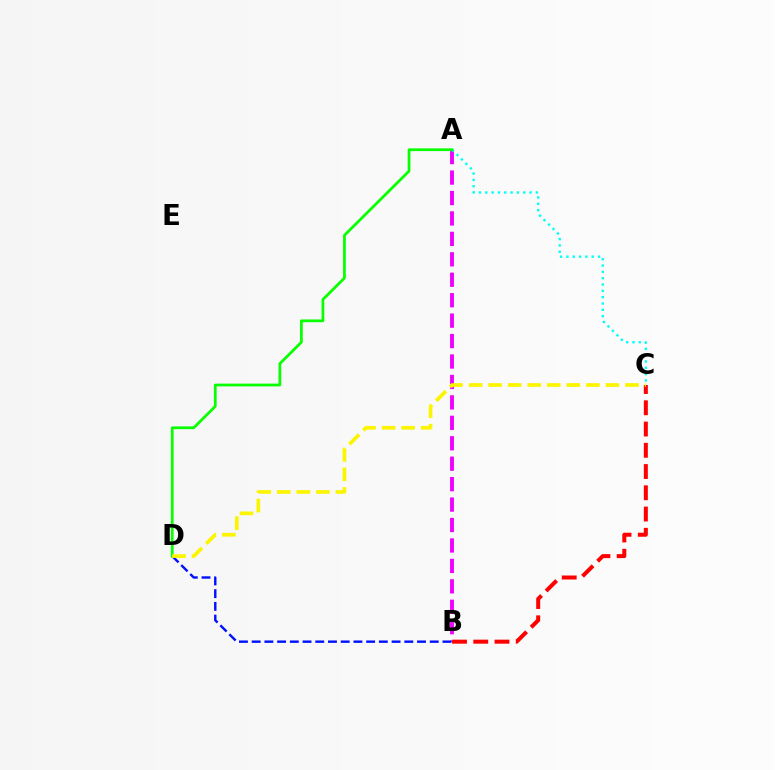{('A', 'B'): [{'color': '#ee00ff', 'line_style': 'dashed', 'thickness': 2.78}], ('B', 'D'): [{'color': '#0010ff', 'line_style': 'dashed', 'thickness': 1.73}], ('A', 'C'): [{'color': '#00fff6', 'line_style': 'dotted', 'thickness': 1.72}], ('A', 'D'): [{'color': '#08ff00', 'line_style': 'solid', 'thickness': 1.98}], ('B', 'C'): [{'color': '#ff0000', 'line_style': 'dashed', 'thickness': 2.89}], ('C', 'D'): [{'color': '#fcf500', 'line_style': 'dashed', 'thickness': 2.66}]}